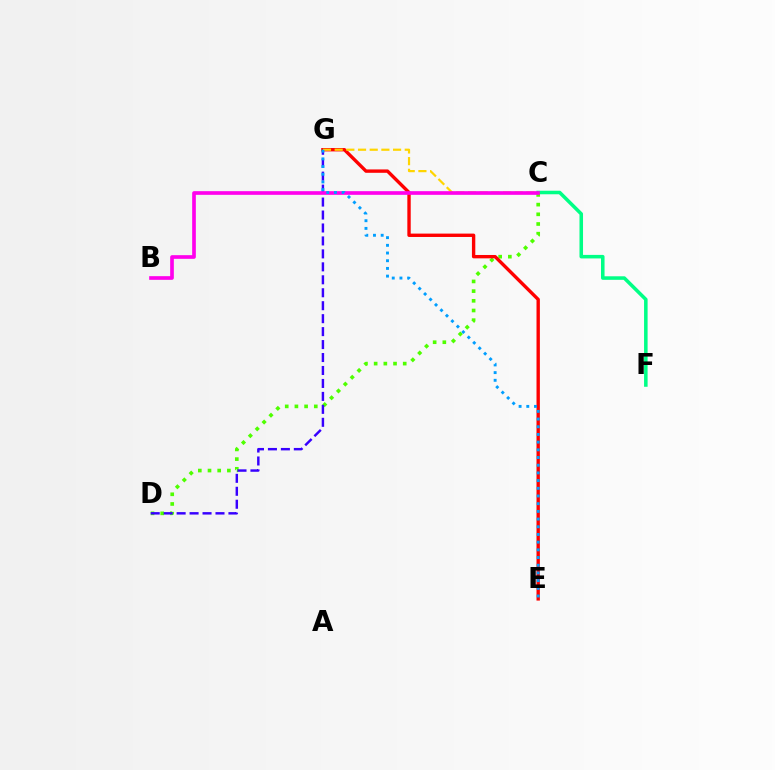{('C', 'F'): [{'color': '#00ff86', 'line_style': 'solid', 'thickness': 2.55}], ('C', 'D'): [{'color': '#4fff00', 'line_style': 'dotted', 'thickness': 2.63}], ('D', 'G'): [{'color': '#3700ff', 'line_style': 'dashed', 'thickness': 1.76}], ('E', 'G'): [{'color': '#ff0000', 'line_style': 'solid', 'thickness': 2.43}, {'color': '#009eff', 'line_style': 'dotted', 'thickness': 2.09}], ('C', 'G'): [{'color': '#ffd500', 'line_style': 'dashed', 'thickness': 1.59}], ('B', 'C'): [{'color': '#ff00ed', 'line_style': 'solid', 'thickness': 2.64}]}